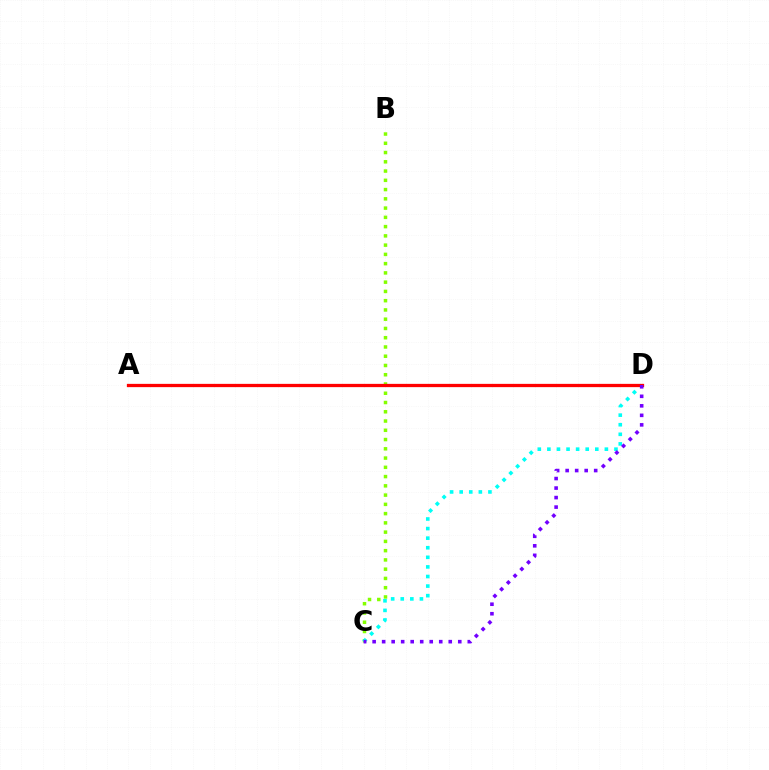{('B', 'C'): [{'color': '#84ff00', 'line_style': 'dotted', 'thickness': 2.52}], ('C', 'D'): [{'color': '#00fff6', 'line_style': 'dotted', 'thickness': 2.6}, {'color': '#7200ff', 'line_style': 'dotted', 'thickness': 2.59}], ('A', 'D'): [{'color': '#ff0000', 'line_style': 'solid', 'thickness': 2.36}]}